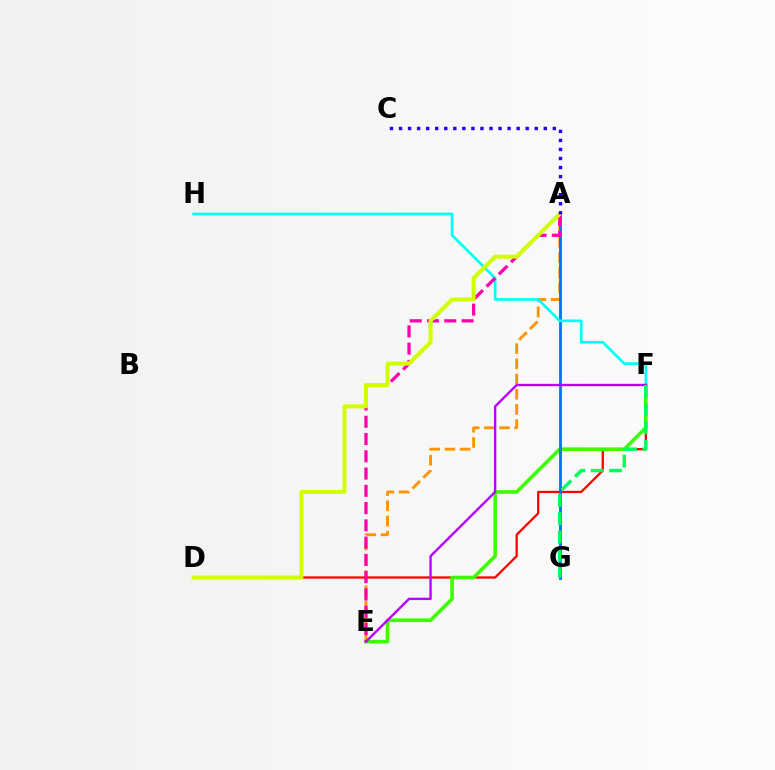{('A', 'E'): [{'color': '#ff9400', 'line_style': 'dashed', 'thickness': 2.07}, {'color': '#ff00ac', 'line_style': 'dashed', 'thickness': 2.35}], ('D', 'F'): [{'color': '#ff0000', 'line_style': 'solid', 'thickness': 1.64}], ('E', 'F'): [{'color': '#3dff00', 'line_style': 'solid', 'thickness': 2.6}, {'color': '#b900ff', 'line_style': 'solid', 'thickness': 1.69}], ('A', 'G'): [{'color': '#0074ff', 'line_style': 'solid', 'thickness': 2.04}], ('F', 'H'): [{'color': '#00fff6', 'line_style': 'solid', 'thickness': 1.91}], ('A', 'D'): [{'color': '#d1ff00', 'line_style': 'solid', 'thickness': 2.9}], ('A', 'C'): [{'color': '#2500ff', 'line_style': 'dotted', 'thickness': 2.46}], ('F', 'G'): [{'color': '#00ff5c', 'line_style': 'dashed', 'thickness': 2.48}]}